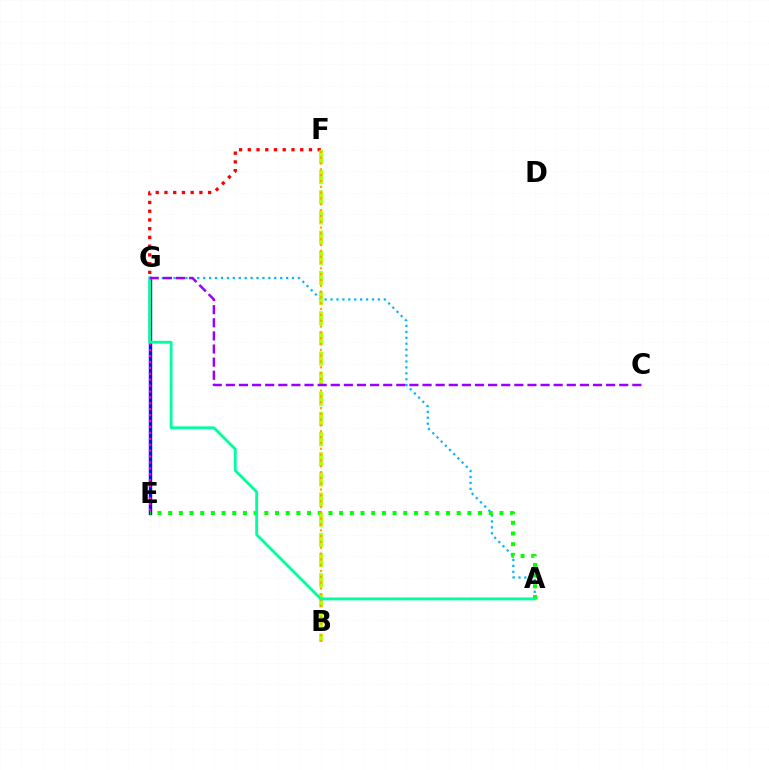{('F', 'G'): [{'color': '#ff0000', 'line_style': 'dotted', 'thickness': 2.37}], ('E', 'G'): [{'color': '#0010ff', 'line_style': 'solid', 'thickness': 2.46}, {'color': '#ff00bd', 'line_style': 'dotted', 'thickness': 1.61}], ('A', 'G'): [{'color': '#00b5ff', 'line_style': 'dotted', 'thickness': 1.61}, {'color': '#00ff9d', 'line_style': 'solid', 'thickness': 2.05}], ('A', 'E'): [{'color': '#08ff00', 'line_style': 'dotted', 'thickness': 2.9}], ('B', 'F'): [{'color': '#b3ff00', 'line_style': 'dashed', 'thickness': 2.74}, {'color': '#ffa500', 'line_style': 'dotted', 'thickness': 1.58}], ('C', 'G'): [{'color': '#9b00ff', 'line_style': 'dashed', 'thickness': 1.78}]}